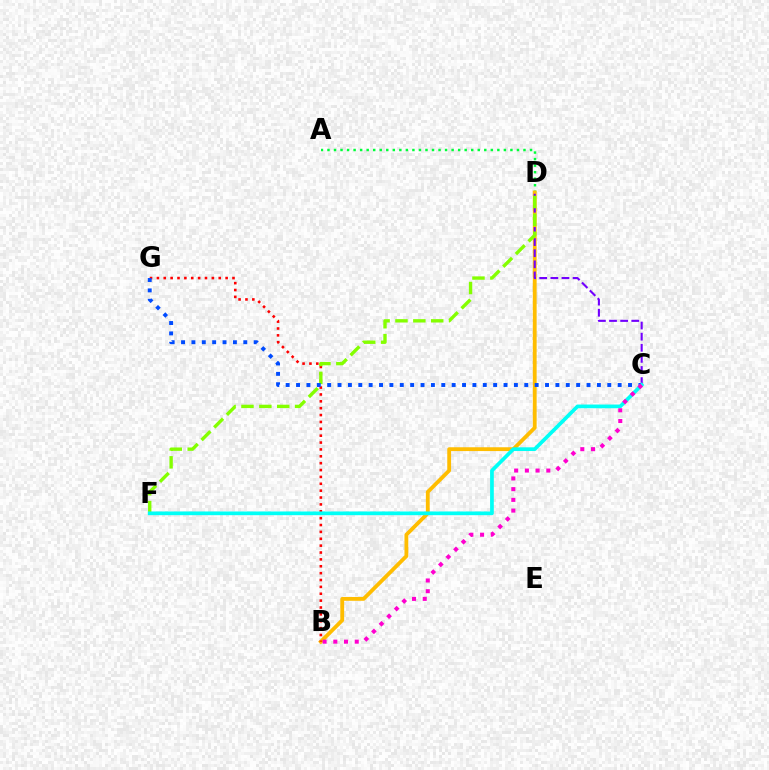{('A', 'D'): [{'color': '#00ff39', 'line_style': 'dotted', 'thickness': 1.78}], ('B', 'D'): [{'color': '#ffbd00', 'line_style': 'solid', 'thickness': 2.75}], ('C', 'D'): [{'color': '#7200ff', 'line_style': 'dashed', 'thickness': 1.51}], ('B', 'G'): [{'color': '#ff0000', 'line_style': 'dotted', 'thickness': 1.87}], ('D', 'F'): [{'color': '#84ff00', 'line_style': 'dashed', 'thickness': 2.43}], ('C', 'G'): [{'color': '#004bff', 'line_style': 'dotted', 'thickness': 2.82}], ('C', 'F'): [{'color': '#00fff6', 'line_style': 'solid', 'thickness': 2.67}], ('B', 'C'): [{'color': '#ff00cf', 'line_style': 'dotted', 'thickness': 2.91}]}